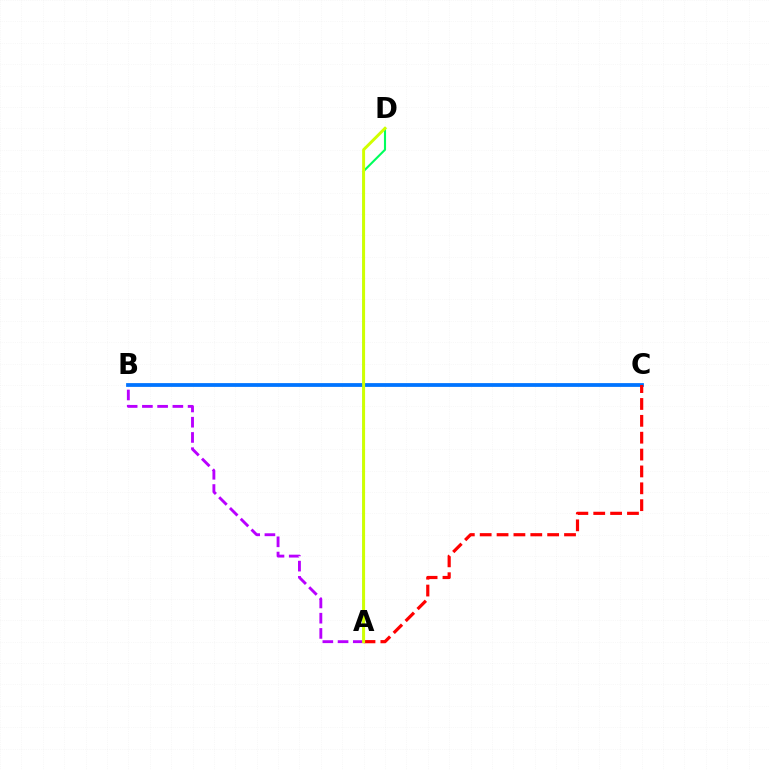{('A', 'D'): [{'color': '#00ff5c', 'line_style': 'solid', 'thickness': 1.52}, {'color': '#d1ff00', 'line_style': 'solid', 'thickness': 2.12}], ('B', 'C'): [{'color': '#0074ff', 'line_style': 'solid', 'thickness': 2.71}], ('A', 'C'): [{'color': '#ff0000', 'line_style': 'dashed', 'thickness': 2.29}], ('A', 'B'): [{'color': '#b900ff', 'line_style': 'dashed', 'thickness': 2.07}]}